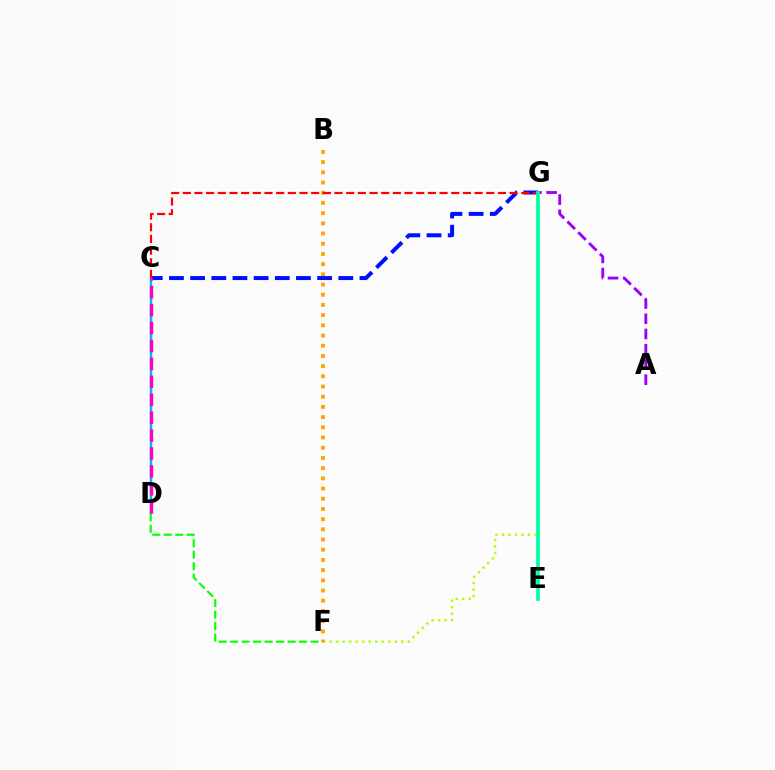{('F', 'G'): [{'color': '#b3ff00', 'line_style': 'dotted', 'thickness': 1.77}], ('A', 'G'): [{'color': '#9b00ff', 'line_style': 'dashed', 'thickness': 2.07}], ('D', 'F'): [{'color': '#08ff00', 'line_style': 'dashed', 'thickness': 1.56}], ('B', 'F'): [{'color': '#ffa500', 'line_style': 'dotted', 'thickness': 2.77}], ('C', 'G'): [{'color': '#0010ff', 'line_style': 'dashed', 'thickness': 2.88}, {'color': '#ff0000', 'line_style': 'dashed', 'thickness': 1.59}], ('C', 'D'): [{'color': '#00b5ff', 'line_style': 'solid', 'thickness': 1.78}, {'color': '#ff00bd', 'line_style': 'dashed', 'thickness': 2.43}], ('E', 'G'): [{'color': '#00ff9d', 'line_style': 'solid', 'thickness': 2.65}]}